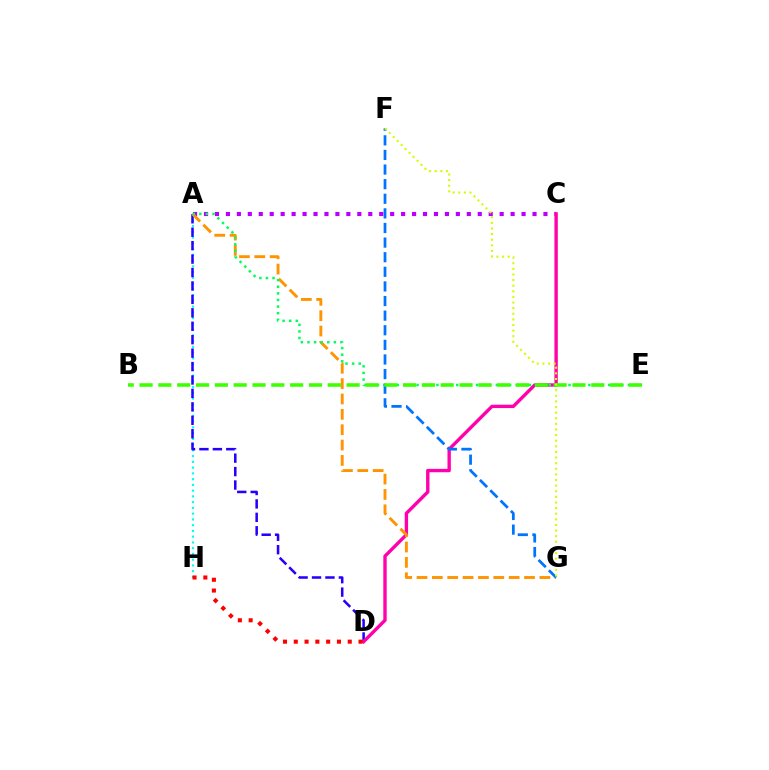{('A', 'C'): [{'color': '#b900ff', 'line_style': 'dotted', 'thickness': 2.98}], ('A', 'H'): [{'color': '#00fff6', 'line_style': 'dotted', 'thickness': 1.56}], ('A', 'D'): [{'color': '#2500ff', 'line_style': 'dashed', 'thickness': 1.83}], ('C', 'D'): [{'color': '#ff00ac', 'line_style': 'solid', 'thickness': 2.42}], ('A', 'G'): [{'color': '#ff9400', 'line_style': 'dashed', 'thickness': 2.09}], ('A', 'E'): [{'color': '#00ff5c', 'line_style': 'dotted', 'thickness': 1.79}], ('F', 'G'): [{'color': '#0074ff', 'line_style': 'dashed', 'thickness': 1.98}, {'color': '#d1ff00', 'line_style': 'dotted', 'thickness': 1.53}], ('B', 'E'): [{'color': '#3dff00', 'line_style': 'dashed', 'thickness': 2.56}], ('D', 'H'): [{'color': '#ff0000', 'line_style': 'dotted', 'thickness': 2.93}]}